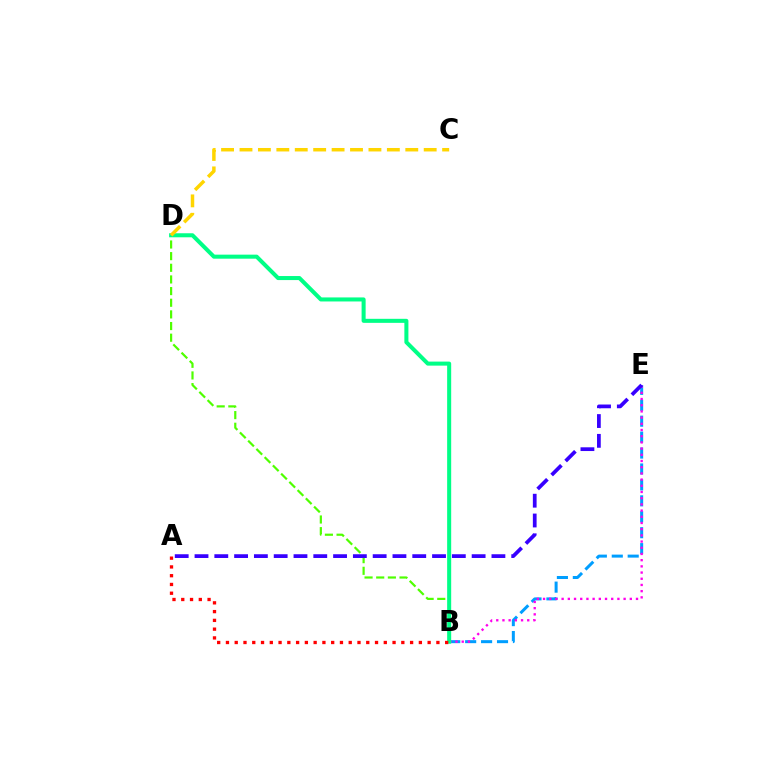{('B', 'E'): [{'color': '#009eff', 'line_style': 'dashed', 'thickness': 2.16}, {'color': '#ff00ed', 'line_style': 'dotted', 'thickness': 1.68}], ('B', 'D'): [{'color': '#4fff00', 'line_style': 'dashed', 'thickness': 1.58}, {'color': '#00ff86', 'line_style': 'solid', 'thickness': 2.91}], ('A', 'E'): [{'color': '#3700ff', 'line_style': 'dashed', 'thickness': 2.69}], ('A', 'B'): [{'color': '#ff0000', 'line_style': 'dotted', 'thickness': 2.38}], ('C', 'D'): [{'color': '#ffd500', 'line_style': 'dashed', 'thickness': 2.5}]}